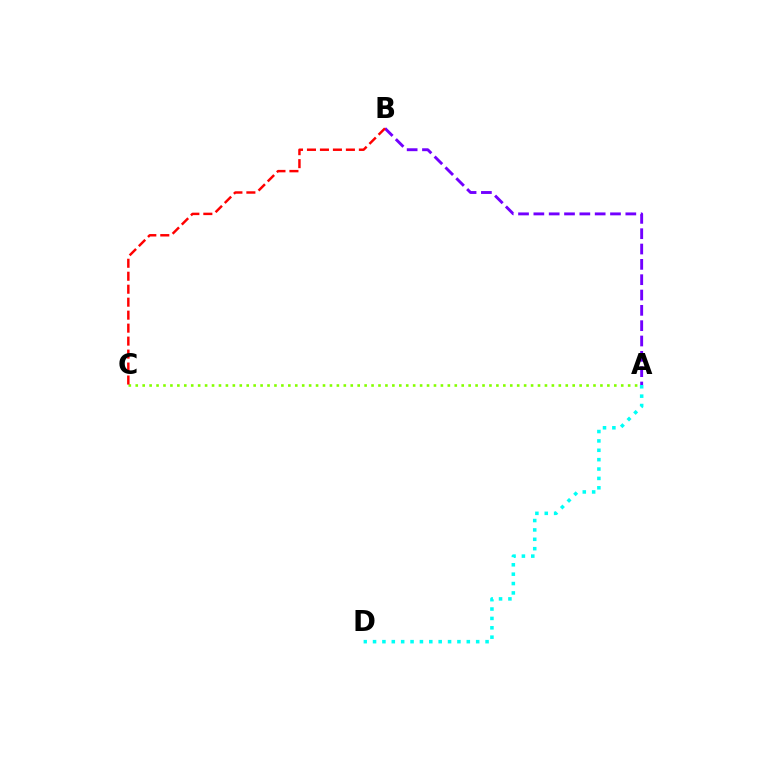{('A', 'C'): [{'color': '#84ff00', 'line_style': 'dotted', 'thickness': 1.88}], ('A', 'D'): [{'color': '#00fff6', 'line_style': 'dotted', 'thickness': 2.55}], ('A', 'B'): [{'color': '#7200ff', 'line_style': 'dashed', 'thickness': 2.08}], ('B', 'C'): [{'color': '#ff0000', 'line_style': 'dashed', 'thickness': 1.76}]}